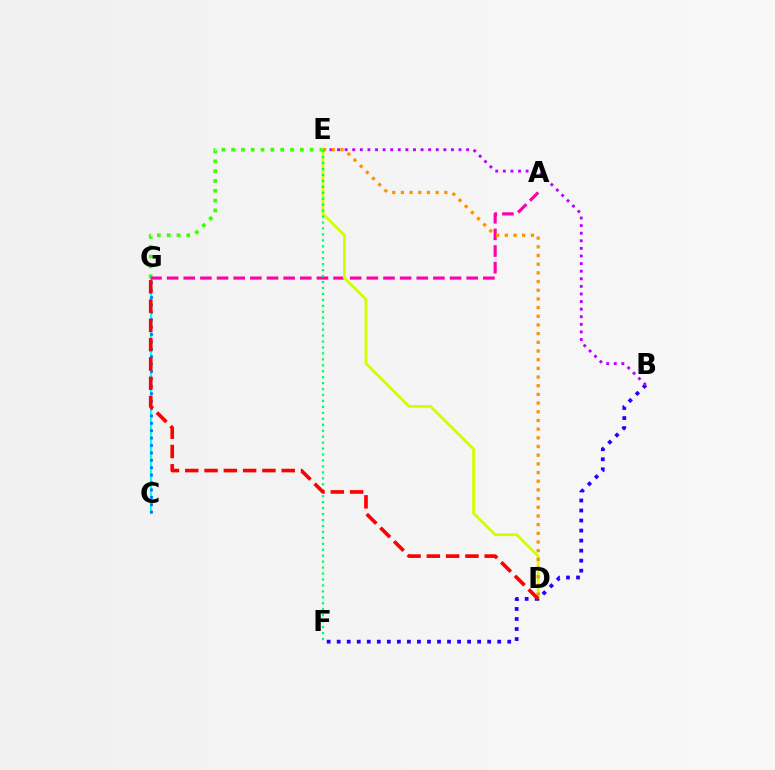{('E', 'G'): [{'color': '#3dff00', 'line_style': 'dotted', 'thickness': 2.67}], ('C', 'G'): [{'color': '#00fff6', 'line_style': 'solid', 'thickness': 1.59}, {'color': '#0074ff', 'line_style': 'dotted', 'thickness': 2.01}], ('A', 'G'): [{'color': '#ff00ac', 'line_style': 'dashed', 'thickness': 2.26}], ('D', 'E'): [{'color': '#d1ff00', 'line_style': 'solid', 'thickness': 2.01}, {'color': '#ff9400', 'line_style': 'dotted', 'thickness': 2.36}], ('B', 'F'): [{'color': '#2500ff', 'line_style': 'dotted', 'thickness': 2.73}], ('B', 'E'): [{'color': '#b900ff', 'line_style': 'dotted', 'thickness': 2.06}], ('E', 'F'): [{'color': '#00ff5c', 'line_style': 'dotted', 'thickness': 1.62}], ('D', 'G'): [{'color': '#ff0000', 'line_style': 'dashed', 'thickness': 2.62}]}